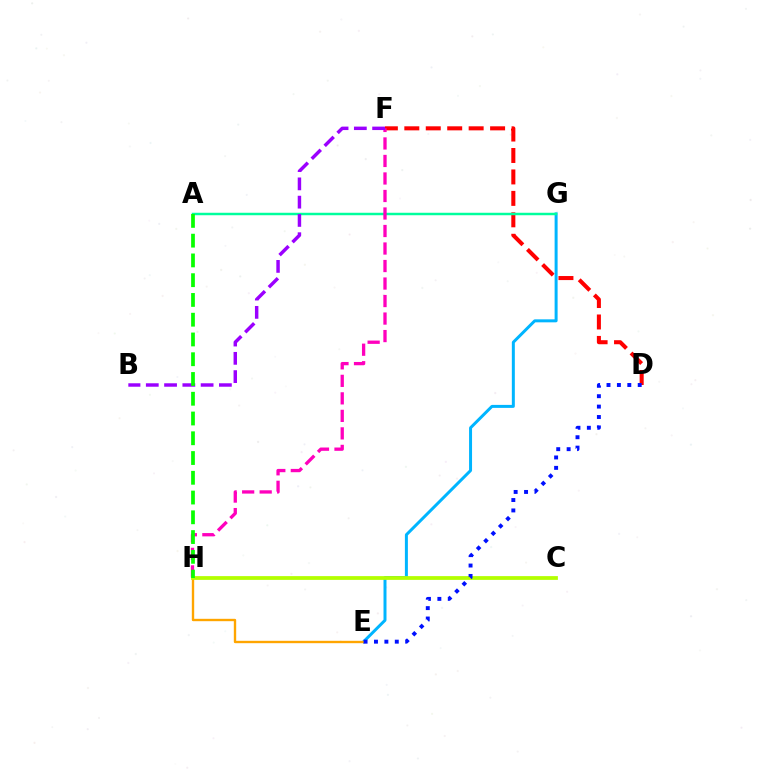{('D', 'F'): [{'color': '#ff0000', 'line_style': 'dashed', 'thickness': 2.91}], ('E', 'G'): [{'color': '#00b5ff', 'line_style': 'solid', 'thickness': 2.15}], ('A', 'G'): [{'color': '#00ff9d', 'line_style': 'solid', 'thickness': 1.78}], ('E', 'H'): [{'color': '#ffa500', 'line_style': 'solid', 'thickness': 1.71}], ('F', 'H'): [{'color': '#ff00bd', 'line_style': 'dashed', 'thickness': 2.38}], ('B', 'F'): [{'color': '#9b00ff', 'line_style': 'dashed', 'thickness': 2.48}], ('C', 'H'): [{'color': '#b3ff00', 'line_style': 'solid', 'thickness': 2.71}], ('A', 'H'): [{'color': '#08ff00', 'line_style': 'dashed', 'thickness': 2.68}], ('D', 'E'): [{'color': '#0010ff', 'line_style': 'dotted', 'thickness': 2.83}]}